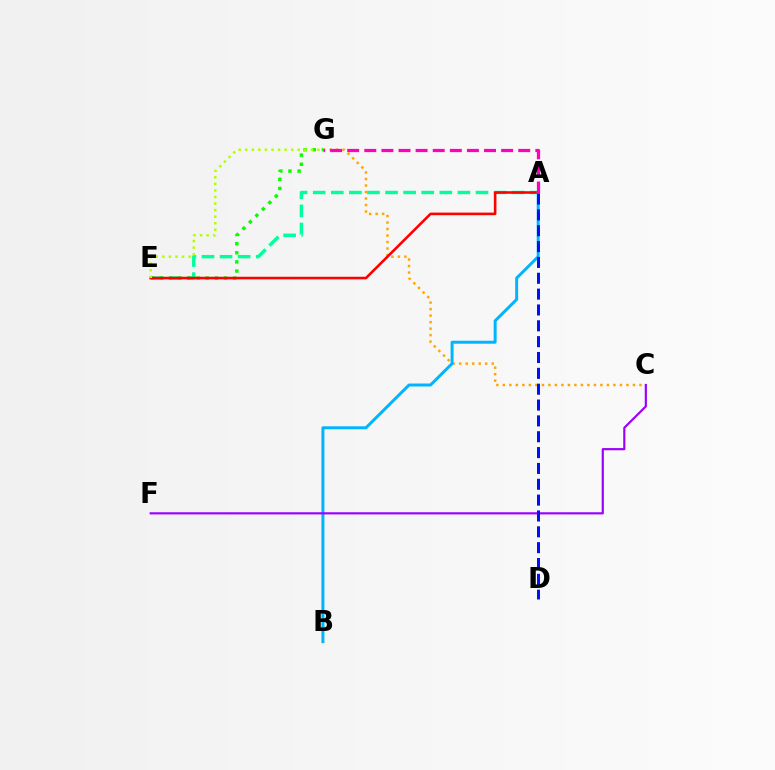{('A', 'E'): [{'color': '#00ff9d', 'line_style': 'dashed', 'thickness': 2.46}, {'color': '#ff0000', 'line_style': 'solid', 'thickness': 1.86}], ('C', 'G'): [{'color': '#ffa500', 'line_style': 'dotted', 'thickness': 1.77}], ('E', 'G'): [{'color': '#08ff00', 'line_style': 'dotted', 'thickness': 2.48}, {'color': '#b3ff00', 'line_style': 'dotted', 'thickness': 1.78}], ('A', 'B'): [{'color': '#00b5ff', 'line_style': 'solid', 'thickness': 2.15}], ('C', 'F'): [{'color': '#9b00ff', 'line_style': 'solid', 'thickness': 1.56}], ('A', 'D'): [{'color': '#0010ff', 'line_style': 'dashed', 'thickness': 2.15}], ('A', 'G'): [{'color': '#ff00bd', 'line_style': 'dashed', 'thickness': 2.32}]}